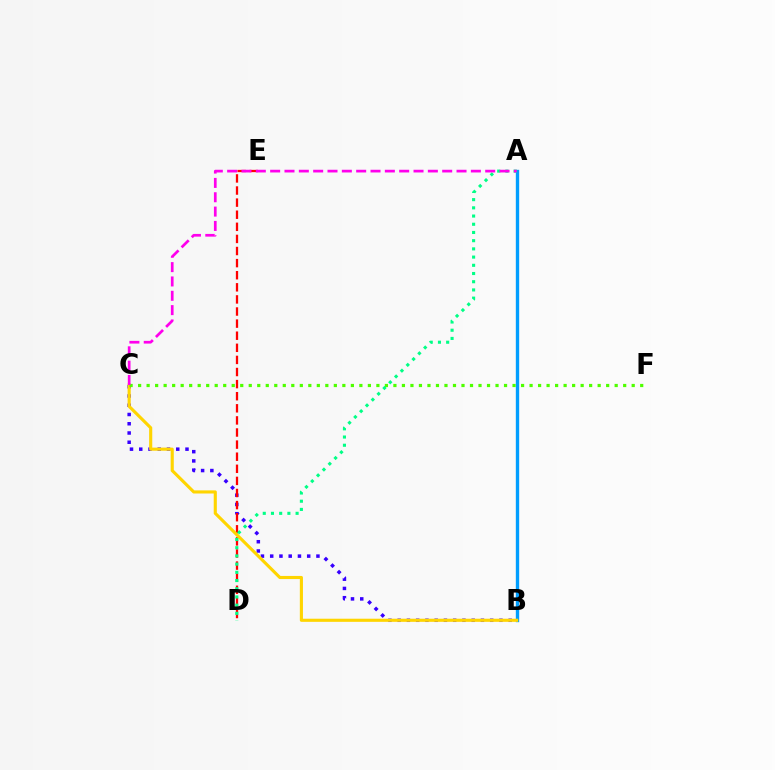{('B', 'C'): [{'color': '#3700ff', 'line_style': 'dotted', 'thickness': 2.51}, {'color': '#ffd500', 'line_style': 'solid', 'thickness': 2.24}], ('D', 'E'): [{'color': '#ff0000', 'line_style': 'dashed', 'thickness': 1.64}], ('A', 'B'): [{'color': '#009eff', 'line_style': 'solid', 'thickness': 2.41}], ('C', 'F'): [{'color': '#4fff00', 'line_style': 'dotted', 'thickness': 2.31}], ('A', 'D'): [{'color': '#00ff86', 'line_style': 'dotted', 'thickness': 2.23}], ('A', 'C'): [{'color': '#ff00ed', 'line_style': 'dashed', 'thickness': 1.95}]}